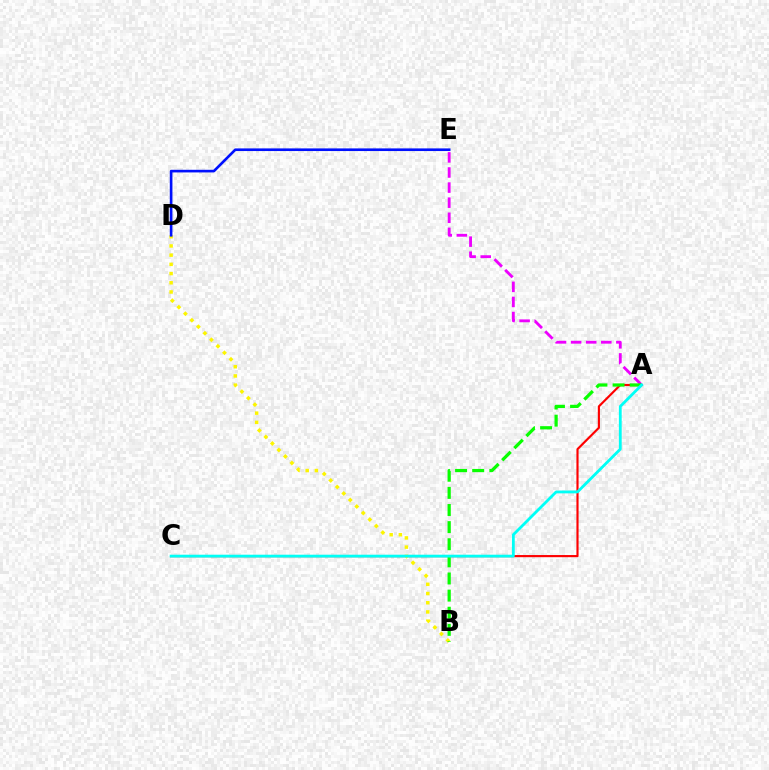{('A', 'E'): [{'color': '#ee00ff', 'line_style': 'dashed', 'thickness': 2.05}], ('A', 'C'): [{'color': '#ff0000', 'line_style': 'solid', 'thickness': 1.55}, {'color': '#00fff6', 'line_style': 'solid', 'thickness': 2.02}], ('B', 'D'): [{'color': '#fcf500', 'line_style': 'dotted', 'thickness': 2.5}], ('D', 'E'): [{'color': '#0010ff', 'line_style': 'solid', 'thickness': 1.9}], ('A', 'B'): [{'color': '#08ff00', 'line_style': 'dashed', 'thickness': 2.33}]}